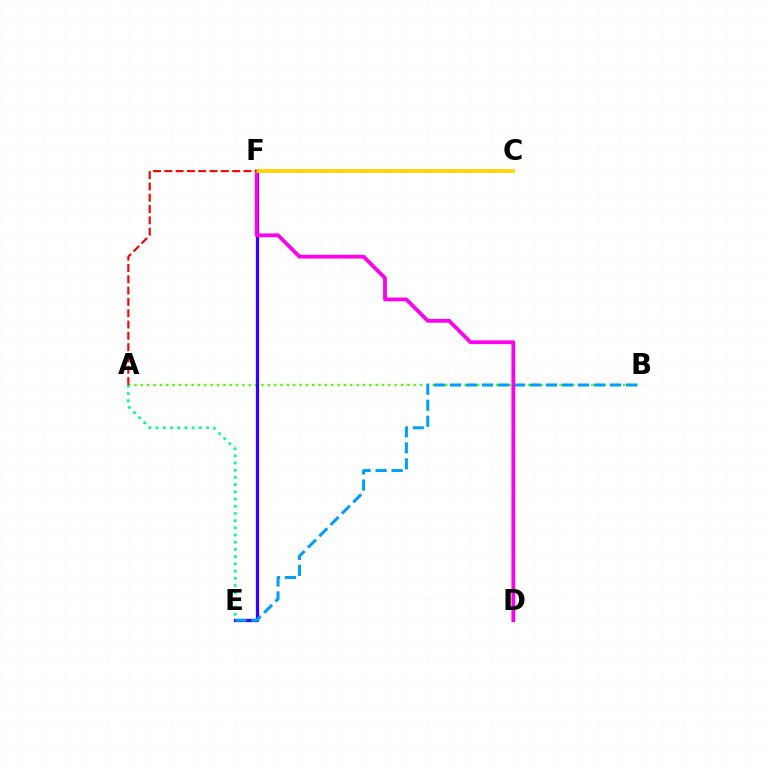{('A', 'B'): [{'color': '#4fff00', 'line_style': 'dotted', 'thickness': 1.72}], ('E', 'F'): [{'color': '#3700ff', 'line_style': 'solid', 'thickness': 2.33}], ('A', 'E'): [{'color': '#00ff86', 'line_style': 'dotted', 'thickness': 1.96}], ('B', 'E'): [{'color': '#009eff', 'line_style': 'dashed', 'thickness': 2.17}], ('D', 'F'): [{'color': '#ff00ed', 'line_style': 'solid', 'thickness': 2.72}], ('C', 'F'): [{'color': '#ffd500', 'line_style': 'solid', 'thickness': 2.71}], ('A', 'F'): [{'color': '#ff0000', 'line_style': 'dashed', 'thickness': 1.54}]}